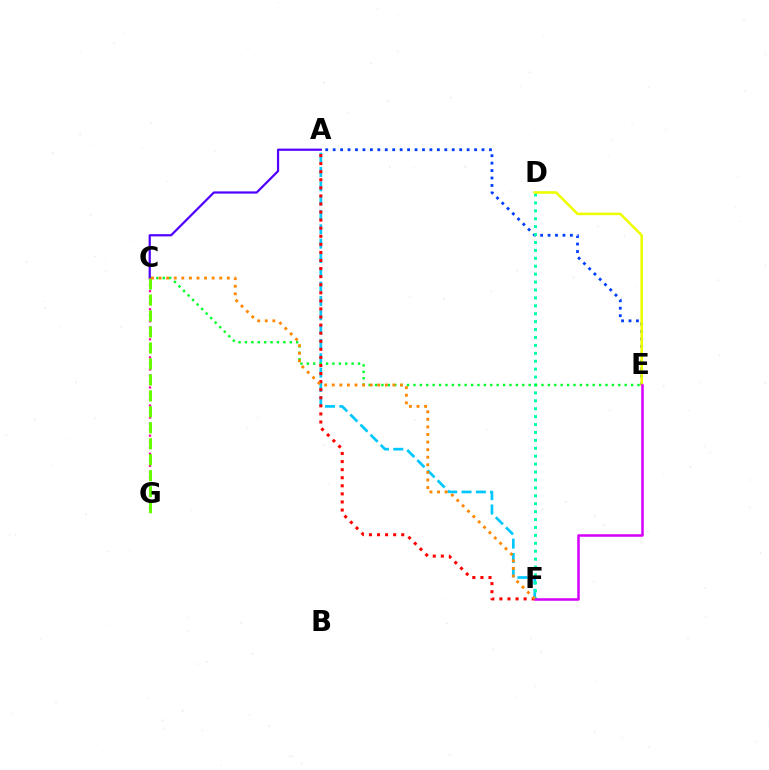{('A', 'F'): [{'color': '#00c7ff', 'line_style': 'dashed', 'thickness': 1.95}, {'color': '#ff0000', 'line_style': 'dotted', 'thickness': 2.19}], ('A', 'E'): [{'color': '#003fff', 'line_style': 'dotted', 'thickness': 2.02}], ('D', 'F'): [{'color': '#00ffaf', 'line_style': 'dotted', 'thickness': 2.15}], ('C', 'E'): [{'color': '#00ff27', 'line_style': 'dotted', 'thickness': 1.74}], ('D', 'E'): [{'color': '#eeff00', 'line_style': 'solid', 'thickness': 1.86}], ('E', 'F'): [{'color': '#d600ff', 'line_style': 'solid', 'thickness': 1.83}], ('A', 'C'): [{'color': '#4f00ff', 'line_style': 'solid', 'thickness': 1.59}], ('C', 'G'): [{'color': '#ff00a0', 'line_style': 'dotted', 'thickness': 1.64}, {'color': '#66ff00', 'line_style': 'dashed', 'thickness': 2.17}], ('C', 'F'): [{'color': '#ff8800', 'line_style': 'dotted', 'thickness': 2.06}]}